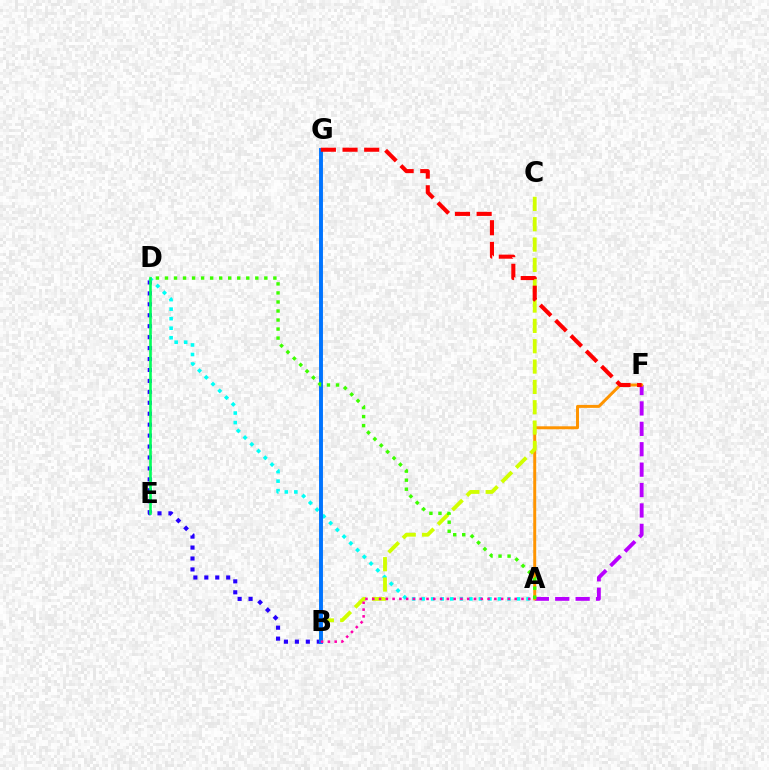{('B', 'D'): [{'color': '#2500ff', 'line_style': 'dotted', 'thickness': 2.97}], ('A', 'D'): [{'color': '#00fff6', 'line_style': 'dotted', 'thickness': 2.59}, {'color': '#3dff00', 'line_style': 'dotted', 'thickness': 2.45}], ('A', 'F'): [{'color': '#b900ff', 'line_style': 'dashed', 'thickness': 2.77}, {'color': '#ff9400', 'line_style': 'solid', 'thickness': 2.13}], ('D', 'E'): [{'color': '#00ff5c', 'line_style': 'solid', 'thickness': 1.88}], ('B', 'C'): [{'color': '#d1ff00', 'line_style': 'dashed', 'thickness': 2.76}], ('B', 'G'): [{'color': '#0074ff', 'line_style': 'solid', 'thickness': 2.81}], ('A', 'B'): [{'color': '#ff00ac', 'line_style': 'dotted', 'thickness': 1.84}], ('F', 'G'): [{'color': '#ff0000', 'line_style': 'dashed', 'thickness': 2.94}]}